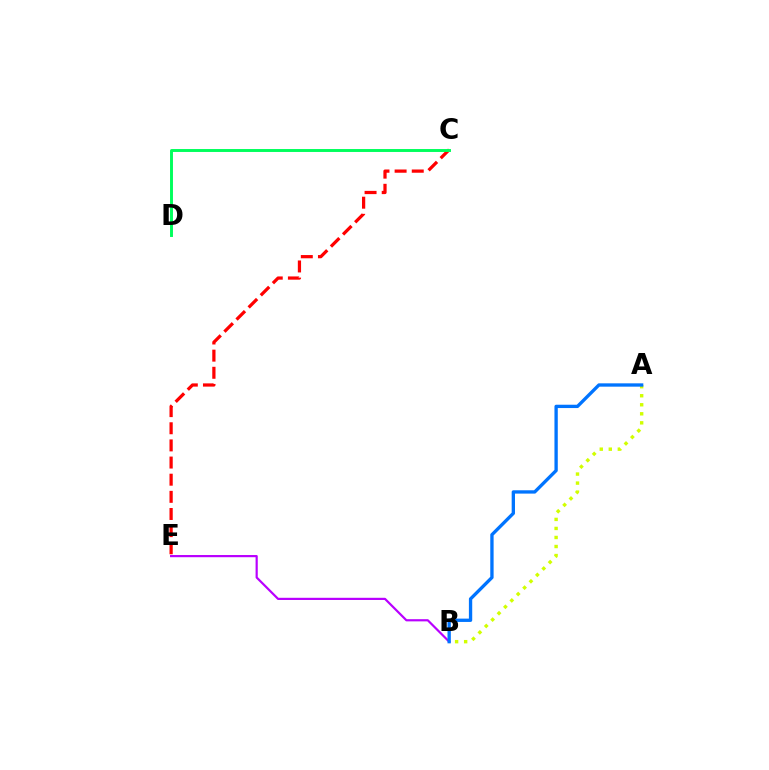{('A', 'B'): [{'color': '#d1ff00', 'line_style': 'dotted', 'thickness': 2.45}, {'color': '#0074ff', 'line_style': 'solid', 'thickness': 2.39}], ('B', 'E'): [{'color': '#b900ff', 'line_style': 'solid', 'thickness': 1.58}], ('C', 'E'): [{'color': '#ff0000', 'line_style': 'dashed', 'thickness': 2.33}], ('C', 'D'): [{'color': '#00ff5c', 'line_style': 'solid', 'thickness': 2.11}]}